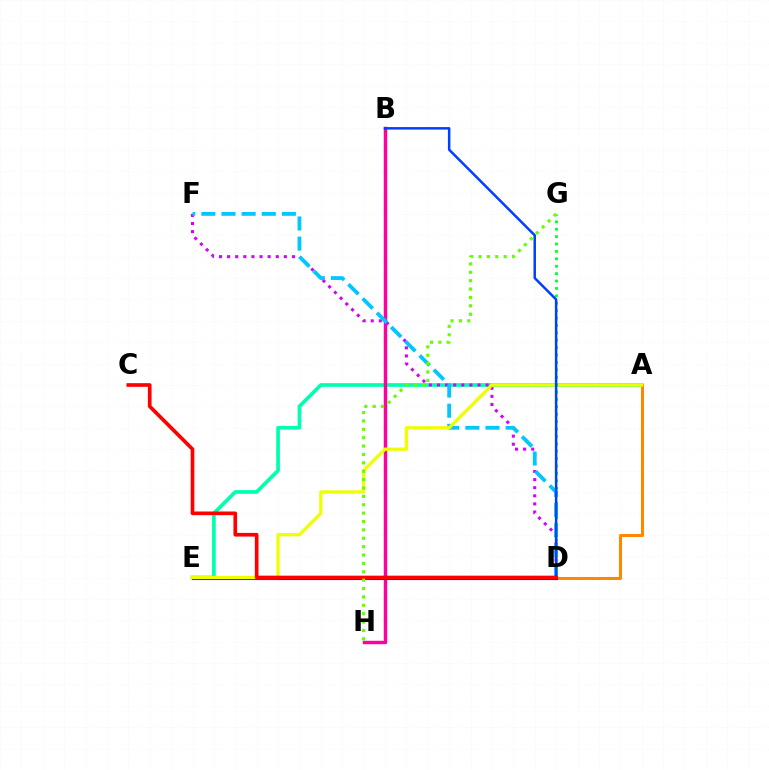{('A', 'E'): [{'color': '#00ffaf', 'line_style': 'solid', 'thickness': 2.65}, {'color': '#eeff00', 'line_style': 'solid', 'thickness': 2.34}], ('A', 'D'): [{'color': '#ff8800', 'line_style': 'solid', 'thickness': 2.19}], ('B', 'H'): [{'color': '#ff00a0', 'line_style': 'solid', 'thickness': 2.47}], ('D', 'F'): [{'color': '#d600ff', 'line_style': 'dotted', 'thickness': 2.2}, {'color': '#00c7ff', 'line_style': 'dashed', 'thickness': 2.74}], ('D', 'E'): [{'color': '#4f00ff', 'line_style': 'solid', 'thickness': 2.25}], ('D', 'G'): [{'color': '#00ff27', 'line_style': 'dotted', 'thickness': 2.01}], ('B', 'D'): [{'color': '#003fff', 'line_style': 'solid', 'thickness': 1.8}], ('C', 'D'): [{'color': '#ff0000', 'line_style': 'solid', 'thickness': 2.64}], ('G', 'H'): [{'color': '#66ff00', 'line_style': 'dotted', 'thickness': 2.28}]}